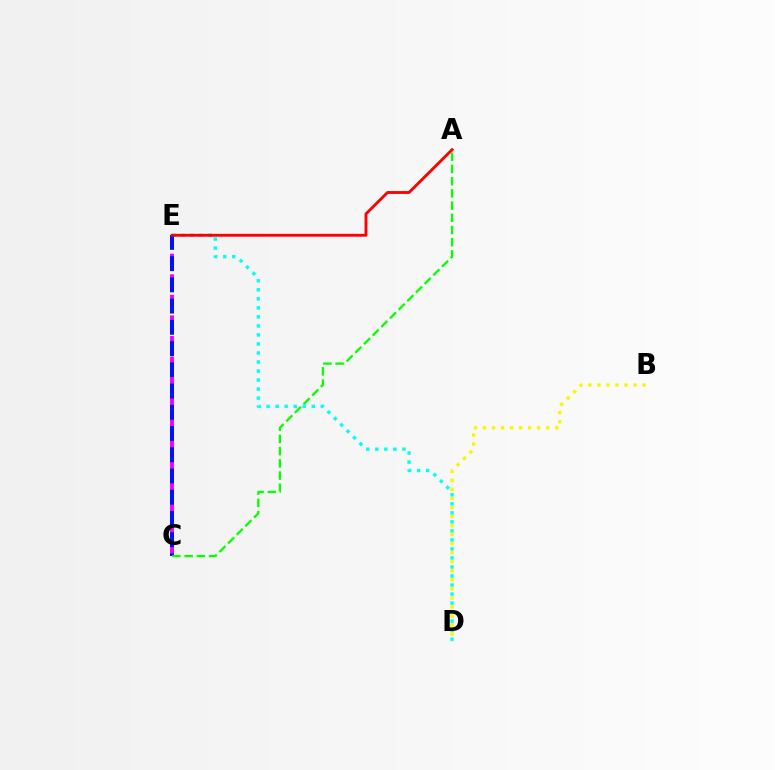{('B', 'D'): [{'color': '#fcf500', 'line_style': 'dotted', 'thickness': 2.46}], ('C', 'E'): [{'color': '#ee00ff', 'line_style': 'dashed', 'thickness': 2.79}, {'color': '#0010ff', 'line_style': 'dashed', 'thickness': 2.88}], ('D', 'E'): [{'color': '#00fff6', 'line_style': 'dotted', 'thickness': 2.45}], ('A', 'E'): [{'color': '#ff0000', 'line_style': 'solid', 'thickness': 2.07}], ('A', 'C'): [{'color': '#08ff00', 'line_style': 'dashed', 'thickness': 1.66}]}